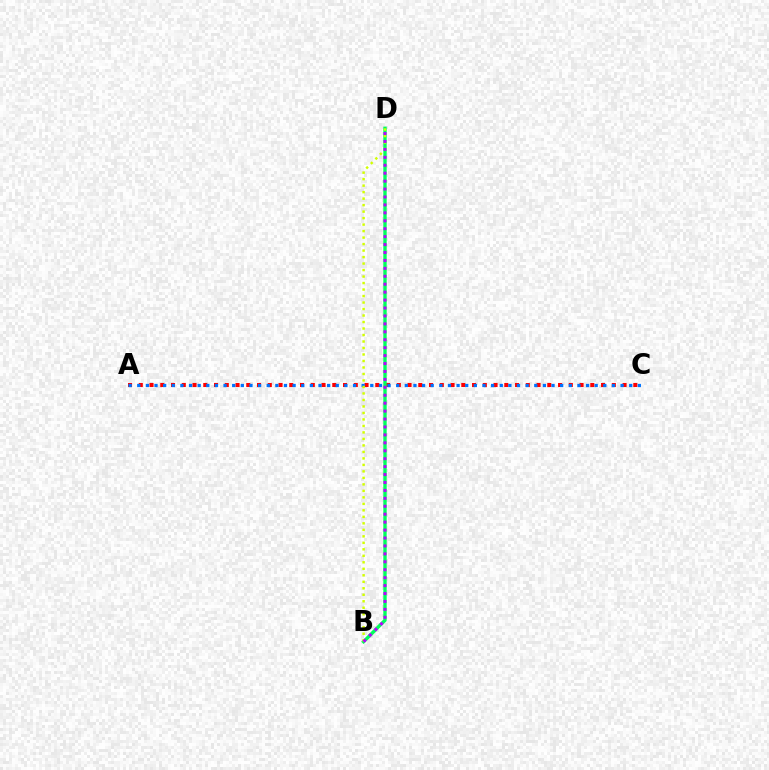{('A', 'C'): [{'color': '#ff0000', 'line_style': 'dotted', 'thickness': 2.92}, {'color': '#0074ff', 'line_style': 'dotted', 'thickness': 2.34}], ('B', 'D'): [{'color': '#00ff5c', 'line_style': 'solid', 'thickness': 2.43}, {'color': '#d1ff00', 'line_style': 'dotted', 'thickness': 1.76}, {'color': '#b900ff', 'line_style': 'dotted', 'thickness': 2.15}]}